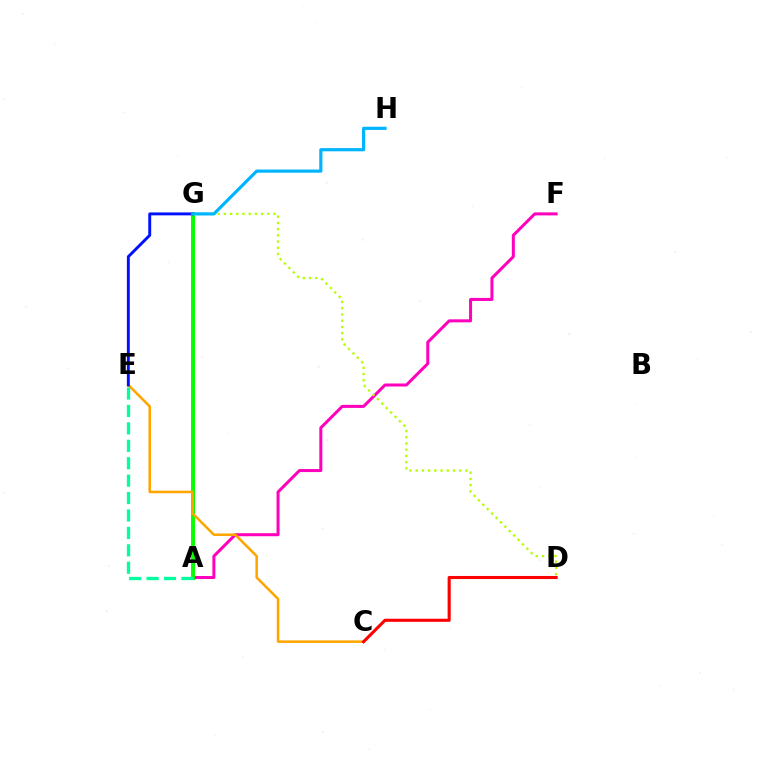{('A', 'G'): [{'color': '#9b00ff', 'line_style': 'dashed', 'thickness': 1.99}, {'color': '#08ff00', 'line_style': 'solid', 'thickness': 2.85}], ('A', 'F'): [{'color': '#ff00bd', 'line_style': 'solid', 'thickness': 2.17}], ('C', 'E'): [{'color': '#ffa500', 'line_style': 'solid', 'thickness': 1.83}], ('D', 'G'): [{'color': '#b3ff00', 'line_style': 'dotted', 'thickness': 1.69}], ('C', 'D'): [{'color': '#ff0000', 'line_style': 'solid', 'thickness': 2.22}], ('A', 'E'): [{'color': '#00ff9d', 'line_style': 'dashed', 'thickness': 2.37}], ('E', 'G'): [{'color': '#0010ff', 'line_style': 'solid', 'thickness': 2.1}], ('G', 'H'): [{'color': '#00b5ff', 'line_style': 'solid', 'thickness': 2.29}]}